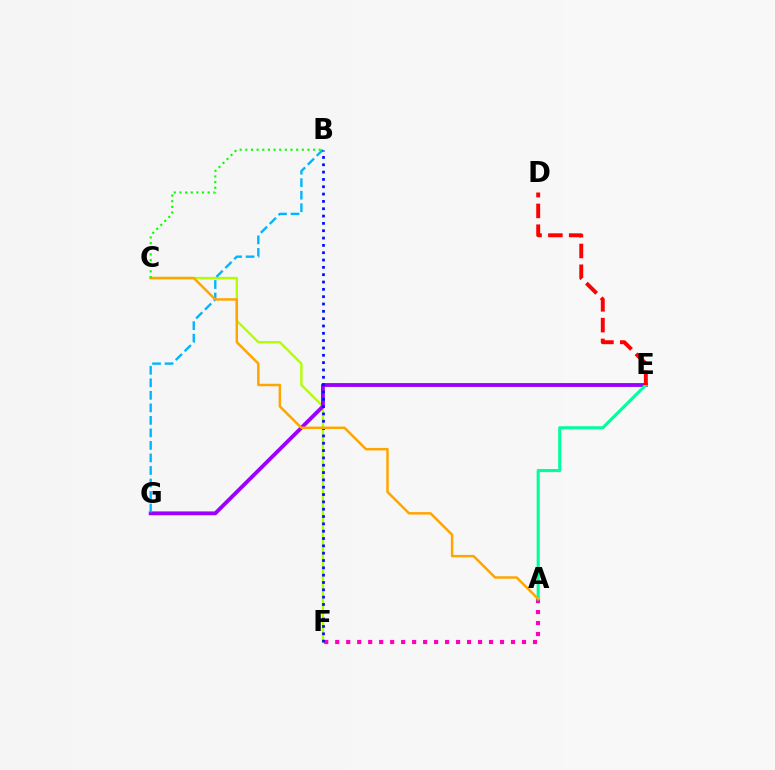{('C', 'F'): [{'color': '#b3ff00', 'line_style': 'solid', 'thickness': 1.72}], ('A', 'F'): [{'color': '#ff00bd', 'line_style': 'dotted', 'thickness': 2.98}], ('E', 'G'): [{'color': '#9b00ff', 'line_style': 'solid', 'thickness': 2.77}], ('A', 'E'): [{'color': '#00ff9d', 'line_style': 'solid', 'thickness': 2.23}], ('B', 'G'): [{'color': '#00b5ff', 'line_style': 'dashed', 'thickness': 1.7}], ('B', 'F'): [{'color': '#0010ff', 'line_style': 'dotted', 'thickness': 1.99}], ('A', 'C'): [{'color': '#ffa500', 'line_style': 'solid', 'thickness': 1.79}], ('D', 'E'): [{'color': '#ff0000', 'line_style': 'dashed', 'thickness': 2.82}], ('B', 'C'): [{'color': '#08ff00', 'line_style': 'dotted', 'thickness': 1.53}]}